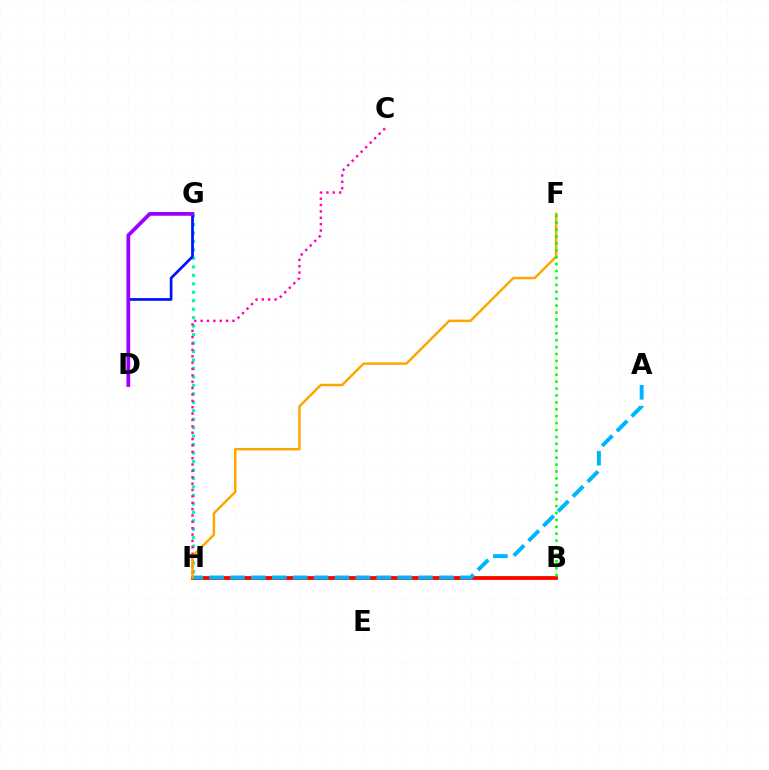{('B', 'H'): [{'color': '#b3ff00', 'line_style': 'solid', 'thickness': 2.57}, {'color': '#ff0000', 'line_style': 'solid', 'thickness': 2.69}], ('G', 'H'): [{'color': '#00ff9d', 'line_style': 'dotted', 'thickness': 2.3}], ('D', 'G'): [{'color': '#0010ff', 'line_style': 'solid', 'thickness': 1.95}, {'color': '#9b00ff', 'line_style': 'solid', 'thickness': 2.7}], ('C', 'H'): [{'color': '#ff00bd', 'line_style': 'dotted', 'thickness': 1.73}], ('A', 'H'): [{'color': '#00b5ff', 'line_style': 'dashed', 'thickness': 2.84}], ('F', 'H'): [{'color': '#ffa500', 'line_style': 'solid', 'thickness': 1.77}], ('B', 'F'): [{'color': '#08ff00', 'line_style': 'dotted', 'thickness': 1.88}]}